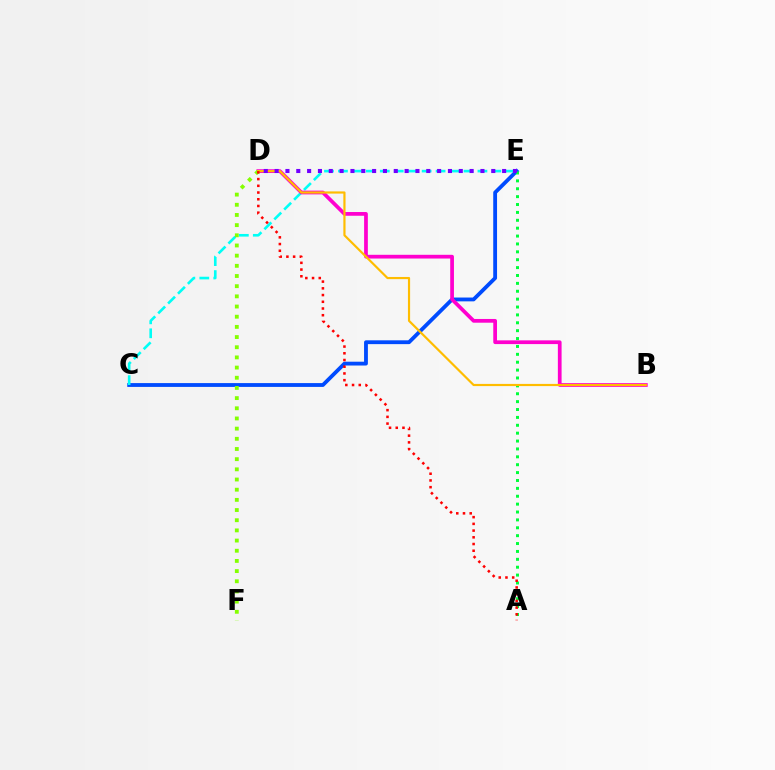{('C', 'E'): [{'color': '#004bff', 'line_style': 'solid', 'thickness': 2.75}, {'color': '#00fff6', 'line_style': 'dashed', 'thickness': 1.9}], ('B', 'D'): [{'color': '#ff00cf', 'line_style': 'solid', 'thickness': 2.69}, {'color': '#ffbd00', 'line_style': 'solid', 'thickness': 1.57}], ('D', 'F'): [{'color': '#84ff00', 'line_style': 'dotted', 'thickness': 2.76}], ('A', 'E'): [{'color': '#00ff39', 'line_style': 'dotted', 'thickness': 2.14}], ('A', 'D'): [{'color': '#ff0000', 'line_style': 'dotted', 'thickness': 1.83}], ('D', 'E'): [{'color': '#7200ff', 'line_style': 'dotted', 'thickness': 2.94}]}